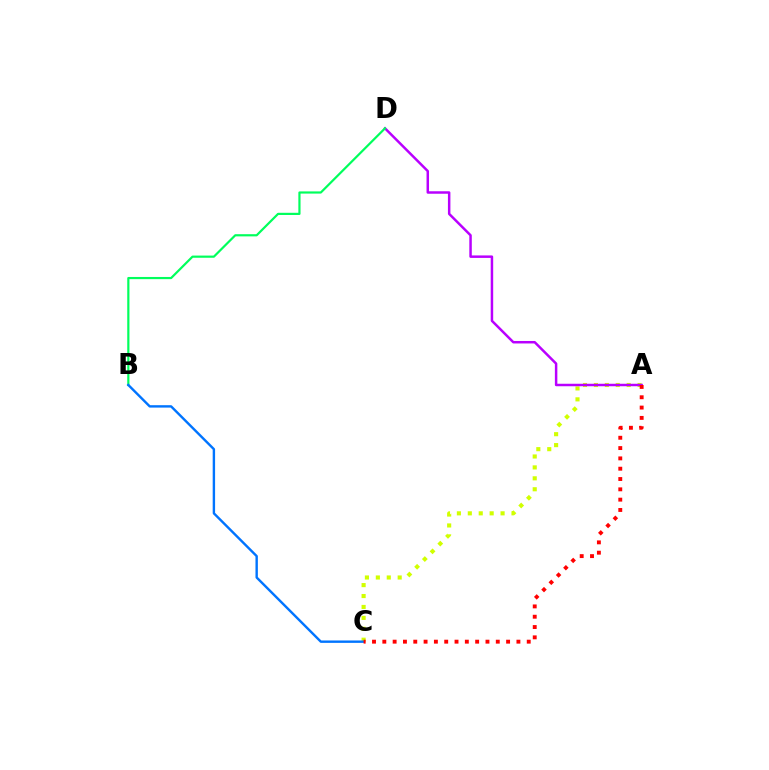{('A', 'C'): [{'color': '#d1ff00', 'line_style': 'dotted', 'thickness': 2.97}, {'color': '#ff0000', 'line_style': 'dotted', 'thickness': 2.8}], ('A', 'D'): [{'color': '#b900ff', 'line_style': 'solid', 'thickness': 1.79}], ('B', 'D'): [{'color': '#00ff5c', 'line_style': 'solid', 'thickness': 1.58}], ('B', 'C'): [{'color': '#0074ff', 'line_style': 'solid', 'thickness': 1.73}]}